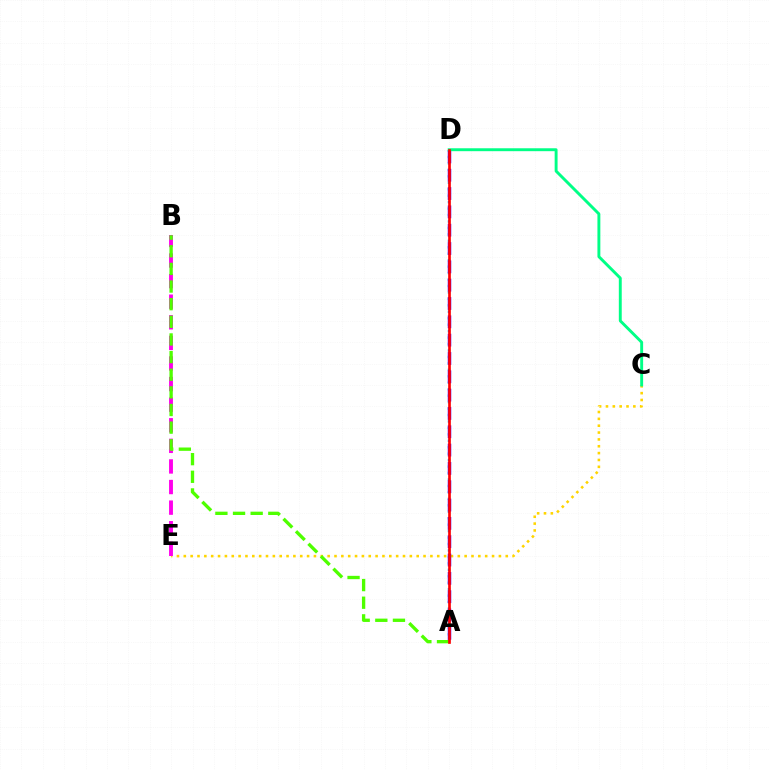{('A', 'D'): [{'color': '#009eff', 'line_style': 'dotted', 'thickness': 1.75}, {'color': '#3700ff', 'line_style': 'dashed', 'thickness': 2.49}, {'color': '#ff0000', 'line_style': 'solid', 'thickness': 1.92}], ('C', 'E'): [{'color': '#ffd500', 'line_style': 'dotted', 'thickness': 1.86}], ('C', 'D'): [{'color': '#00ff86', 'line_style': 'solid', 'thickness': 2.1}], ('B', 'E'): [{'color': '#ff00ed', 'line_style': 'dashed', 'thickness': 2.8}], ('A', 'B'): [{'color': '#4fff00', 'line_style': 'dashed', 'thickness': 2.4}]}